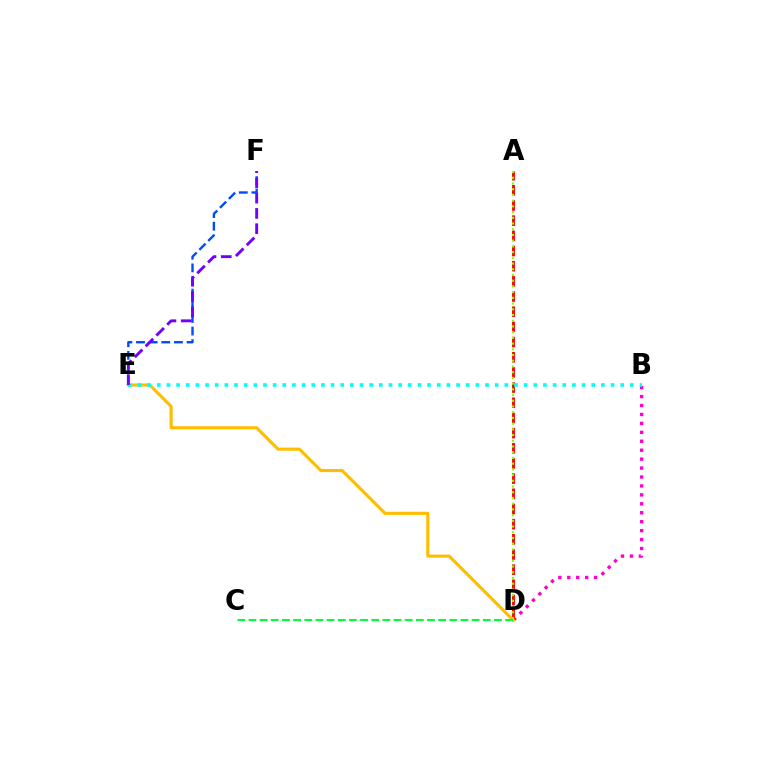{('B', 'D'): [{'color': '#ff00cf', 'line_style': 'dotted', 'thickness': 2.43}], ('A', 'D'): [{'color': '#ff0000', 'line_style': 'dashed', 'thickness': 2.06}, {'color': '#84ff00', 'line_style': 'dotted', 'thickness': 1.55}], ('D', 'E'): [{'color': '#ffbd00', 'line_style': 'solid', 'thickness': 2.24}], ('C', 'D'): [{'color': '#00ff39', 'line_style': 'dashed', 'thickness': 1.52}], ('E', 'F'): [{'color': '#004bff', 'line_style': 'dashed', 'thickness': 1.72}, {'color': '#7200ff', 'line_style': 'dashed', 'thickness': 2.08}], ('B', 'E'): [{'color': '#00fff6', 'line_style': 'dotted', 'thickness': 2.62}]}